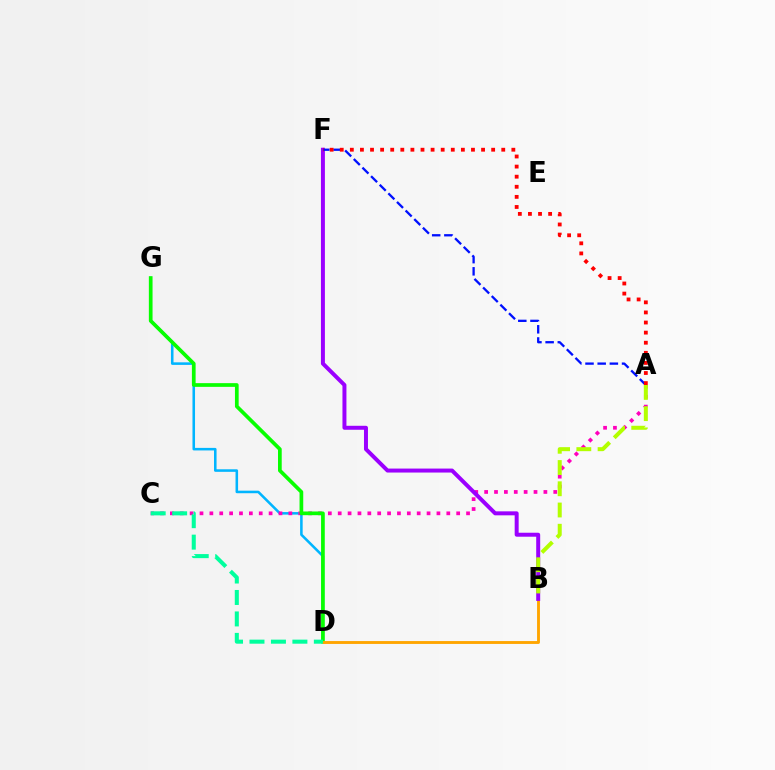{('D', 'G'): [{'color': '#00b5ff', 'line_style': 'solid', 'thickness': 1.84}, {'color': '#08ff00', 'line_style': 'solid', 'thickness': 2.67}], ('A', 'C'): [{'color': '#ff00bd', 'line_style': 'dotted', 'thickness': 2.68}], ('B', 'D'): [{'color': '#ffa500', 'line_style': 'solid', 'thickness': 2.07}], ('C', 'D'): [{'color': '#00ff9d', 'line_style': 'dashed', 'thickness': 2.91}], ('B', 'F'): [{'color': '#9b00ff', 'line_style': 'solid', 'thickness': 2.86}], ('A', 'F'): [{'color': '#0010ff', 'line_style': 'dashed', 'thickness': 1.65}, {'color': '#ff0000', 'line_style': 'dotted', 'thickness': 2.74}], ('A', 'B'): [{'color': '#b3ff00', 'line_style': 'dashed', 'thickness': 2.88}]}